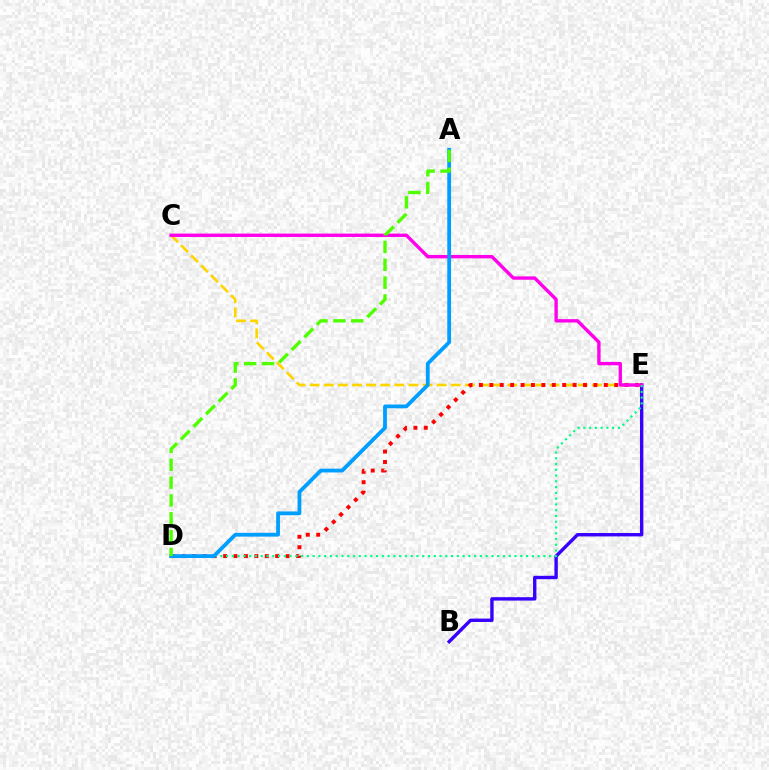{('C', 'E'): [{'color': '#ffd500', 'line_style': 'dashed', 'thickness': 1.92}, {'color': '#ff00ed', 'line_style': 'solid', 'thickness': 2.43}], ('B', 'E'): [{'color': '#3700ff', 'line_style': 'solid', 'thickness': 2.43}], ('D', 'E'): [{'color': '#ff0000', 'line_style': 'dotted', 'thickness': 2.83}, {'color': '#00ff86', 'line_style': 'dotted', 'thickness': 1.57}], ('A', 'D'): [{'color': '#009eff', 'line_style': 'solid', 'thickness': 2.73}, {'color': '#4fff00', 'line_style': 'dashed', 'thickness': 2.42}]}